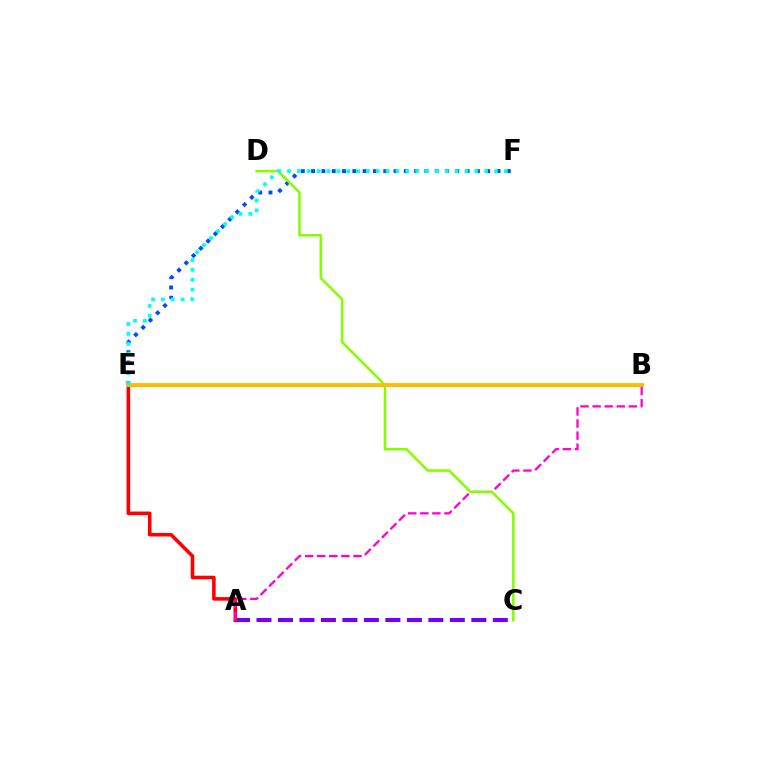{('E', 'F'): [{'color': '#004bff', 'line_style': 'dotted', 'thickness': 2.8}, {'color': '#00fff6', 'line_style': 'dotted', 'thickness': 2.68}], ('B', 'E'): [{'color': '#00ff39', 'line_style': 'solid', 'thickness': 2.06}, {'color': '#ffbd00', 'line_style': 'solid', 'thickness': 2.75}], ('A', 'C'): [{'color': '#7200ff', 'line_style': 'dashed', 'thickness': 2.92}], ('A', 'E'): [{'color': '#ff0000', 'line_style': 'solid', 'thickness': 2.58}], ('A', 'B'): [{'color': '#ff00cf', 'line_style': 'dashed', 'thickness': 1.64}], ('C', 'D'): [{'color': '#84ff00', 'line_style': 'solid', 'thickness': 1.84}]}